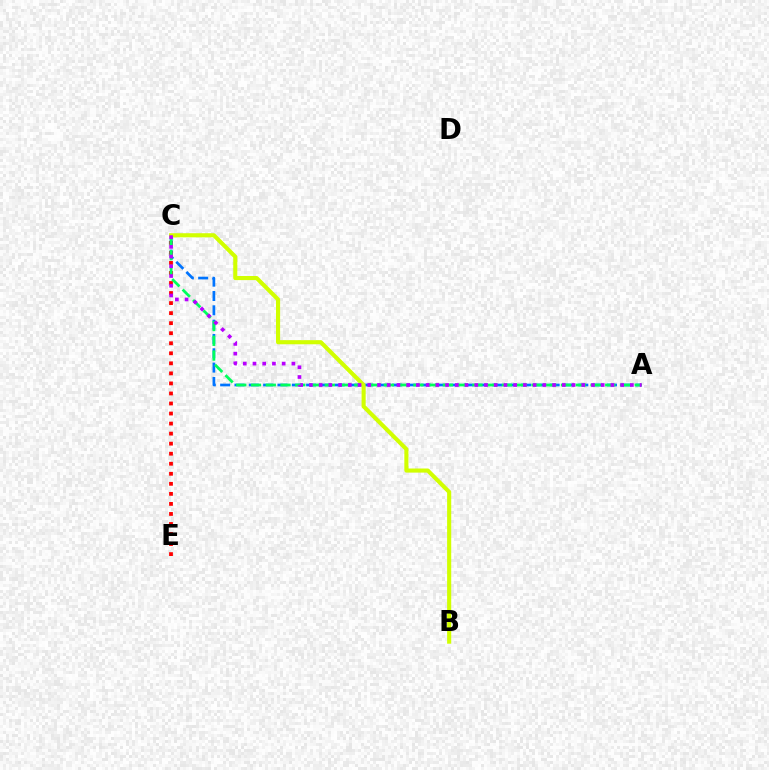{('C', 'E'): [{'color': '#ff0000', 'line_style': 'dotted', 'thickness': 2.73}], ('A', 'C'): [{'color': '#0074ff', 'line_style': 'dashed', 'thickness': 1.95}, {'color': '#00ff5c', 'line_style': 'dashed', 'thickness': 2.01}, {'color': '#b900ff', 'line_style': 'dotted', 'thickness': 2.64}], ('B', 'C'): [{'color': '#d1ff00', 'line_style': 'solid', 'thickness': 2.96}]}